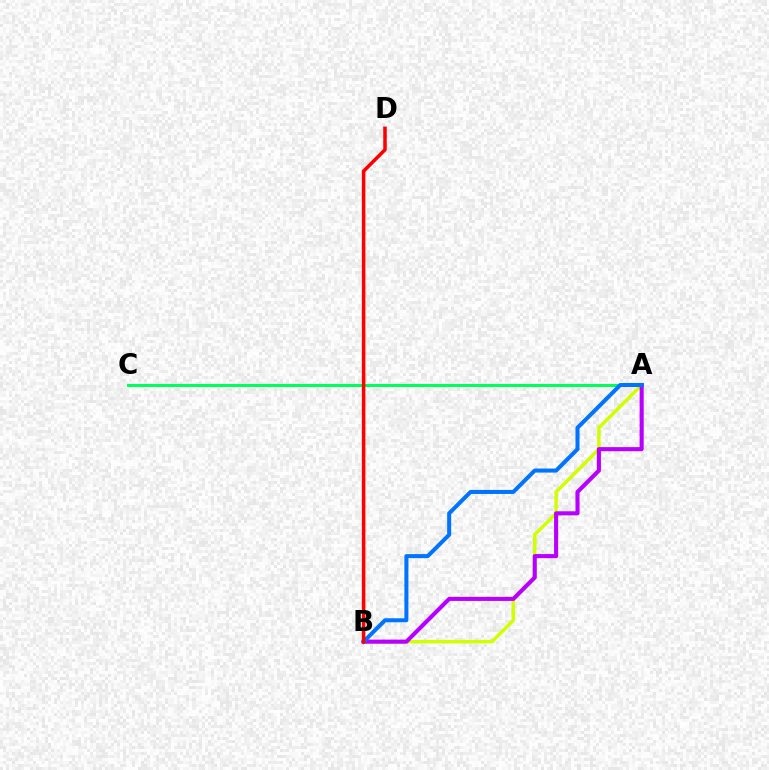{('A', 'B'): [{'color': '#d1ff00', 'line_style': 'solid', 'thickness': 2.51}, {'color': '#b900ff', 'line_style': 'solid', 'thickness': 2.95}, {'color': '#0074ff', 'line_style': 'solid', 'thickness': 2.9}], ('A', 'C'): [{'color': '#00ff5c', 'line_style': 'solid', 'thickness': 2.15}], ('B', 'D'): [{'color': '#ff0000', 'line_style': 'solid', 'thickness': 2.54}]}